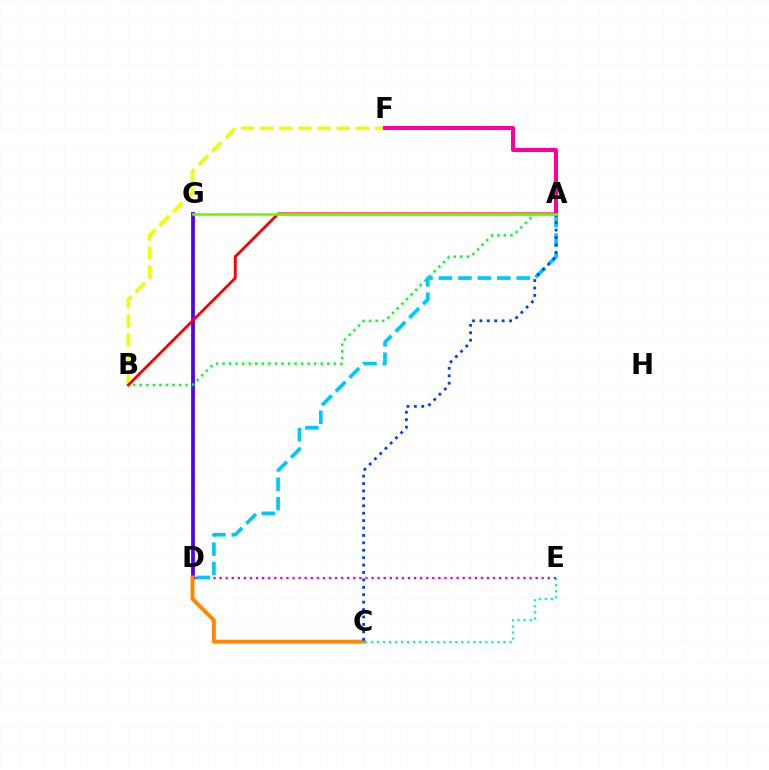{('C', 'E'): [{'color': '#00ffaf', 'line_style': 'dotted', 'thickness': 1.64}], ('D', 'G'): [{'color': '#4f00ff', 'line_style': 'solid', 'thickness': 2.72}], ('D', 'E'): [{'color': '#d600ff', 'line_style': 'dotted', 'thickness': 1.65}], ('B', 'F'): [{'color': '#eeff00', 'line_style': 'dashed', 'thickness': 2.6}], ('C', 'D'): [{'color': '#ff8800', 'line_style': 'solid', 'thickness': 2.85}], ('A', 'B'): [{'color': '#00ff27', 'line_style': 'dotted', 'thickness': 1.78}, {'color': '#ff0000', 'line_style': 'solid', 'thickness': 2.04}], ('A', 'D'): [{'color': '#00c7ff', 'line_style': 'dashed', 'thickness': 2.64}], ('A', 'F'): [{'color': '#ff00a0', 'line_style': 'solid', 'thickness': 2.89}], ('A', 'C'): [{'color': '#003fff', 'line_style': 'dotted', 'thickness': 2.01}], ('A', 'G'): [{'color': '#66ff00', 'line_style': 'solid', 'thickness': 1.91}]}